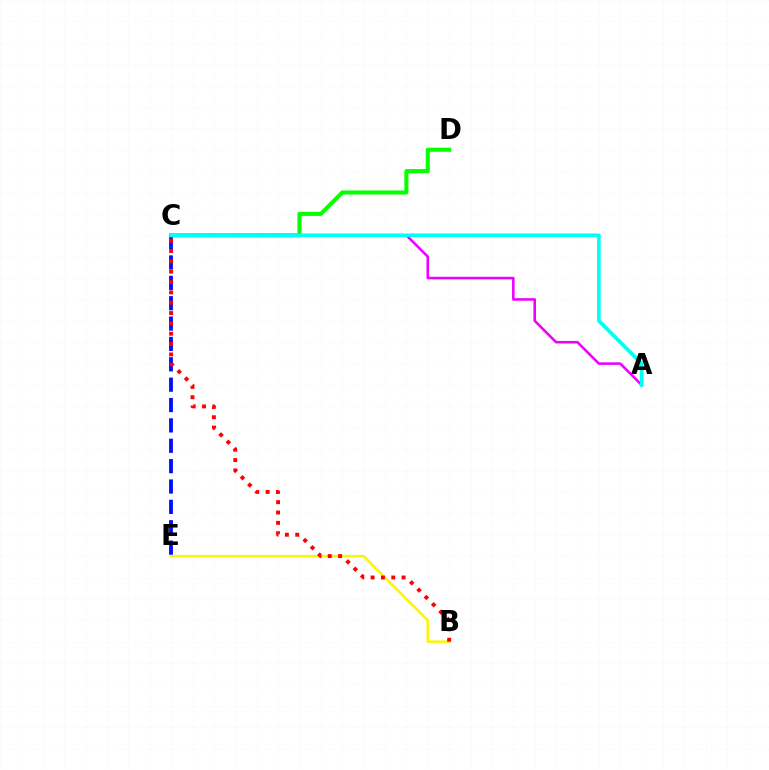{('B', 'E'): [{'color': '#fcf500', 'line_style': 'solid', 'thickness': 1.78}], ('C', 'E'): [{'color': '#0010ff', 'line_style': 'dashed', 'thickness': 2.77}], ('C', 'D'): [{'color': '#08ff00', 'line_style': 'solid', 'thickness': 2.93}], ('A', 'C'): [{'color': '#ee00ff', 'line_style': 'solid', 'thickness': 1.85}, {'color': '#00fff6', 'line_style': 'solid', 'thickness': 2.64}], ('B', 'C'): [{'color': '#ff0000', 'line_style': 'dotted', 'thickness': 2.81}]}